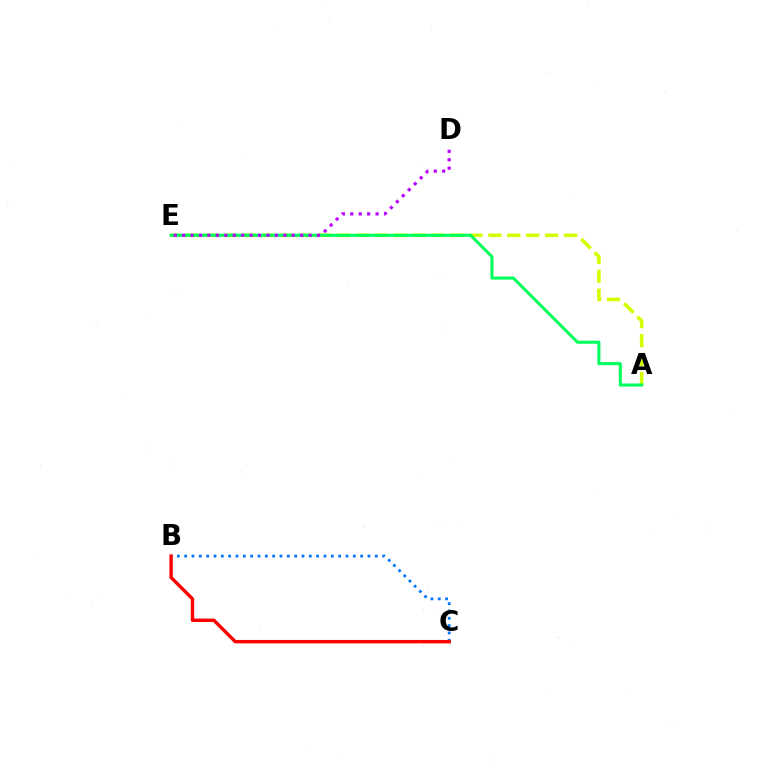{('B', 'C'): [{'color': '#0074ff', 'line_style': 'dotted', 'thickness': 1.99}, {'color': '#ff0000', 'line_style': 'solid', 'thickness': 2.46}], ('A', 'E'): [{'color': '#d1ff00', 'line_style': 'dashed', 'thickness': 2.57}, {'color': '#00ff5c', 'line_style': 'solid', 'thickness': 2.21}], ('D', 'E'): [{'color': '#b900ff', 'line_style': 'dotted', 'thickness': 2.29}]}